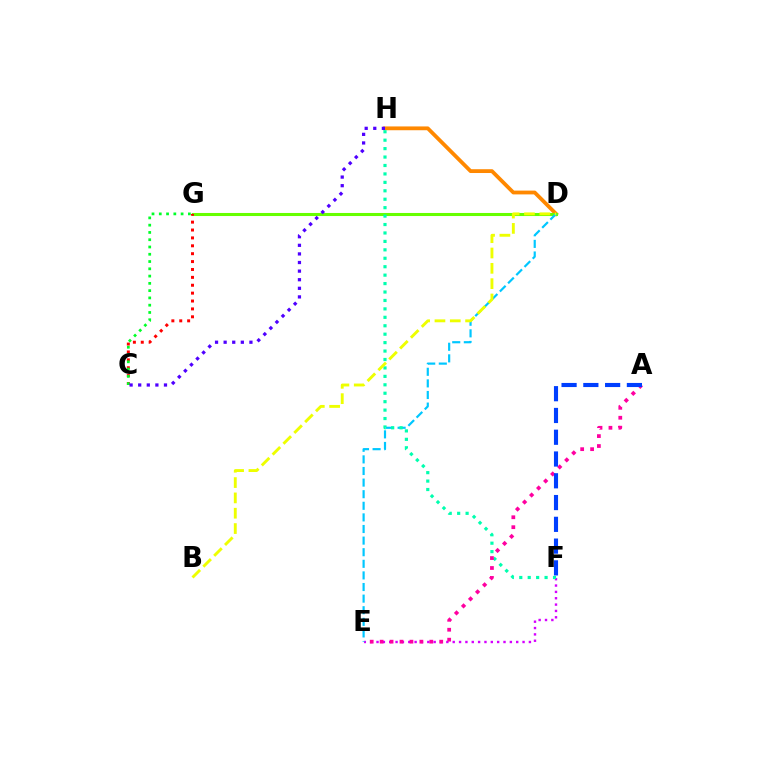{('E', 'F'): [{'color': '#d600ff', 'line_style': 'dotted', 'thickness': 1.73}], ('D', 'H'): [{'color': '#ff8800', 'line_style': 'solid', 'thickness': 2.74}], ('D', 'G'): [{'color': '#66ff00', 'line_style': 'solid', 'thickness': 2.21}], ('D', 'E'): [{'color': '#00c7ff', 'line_style': 'dashed', 'thickness': 1.58}], ('F', 'H'): [{'color': '#00ffaf', 'line_style': 'dotted', 'thickness': 2.29}], ('C', 'G'): [{'color': '#ff0000', 'line_style': 'dotted', 'thickness': 2.14}, {'color': '#00ff27', 'line_style': 'dotted', 'thickness': 1.98}], ('A', 'E'): [{'color': '#ff00a0', 'line_style': 'dotted', 'thickness': 2.7}], ('A', 'F'): [{'color': '#003fff', 'line_style': 'dashed', 'thickness': 2.96}], ('C', 'H'): [{'color': '#4f00ff', 'line_style': 'dotted', 'thickness': 2.34}], ('B', 'D'): [{'color': '#eeff00', 'line_style': 'dashed', 'thickness': 2.08}]}